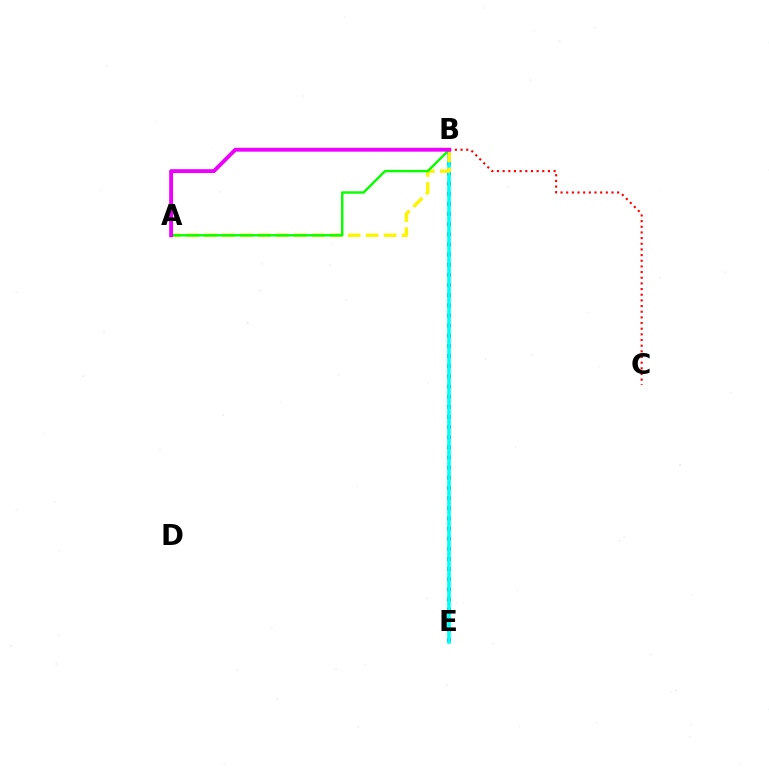{('B', 'E'): [{'color': '#0010ff', 'line_style': 'dotted', 'thickness': 2.76}, {'color': '#00fff6', 'line_style': 'solid', 'thickness': 2.61}], ('B', 'C'): [{'color': '#ff0000', 'line_style': 'dotted', 'thickness': 1.54}], ('A', 'B'): [{'color': '#fcf500', 'line_style': 'dashed', 'thickness': 2.44}, {'color': '#08ff00', 'line_style': 'solid', 'thickness': 1.74}, {'color': '#ee00ff', 'line_style': 'solid', 'thickness': 2.79}]}